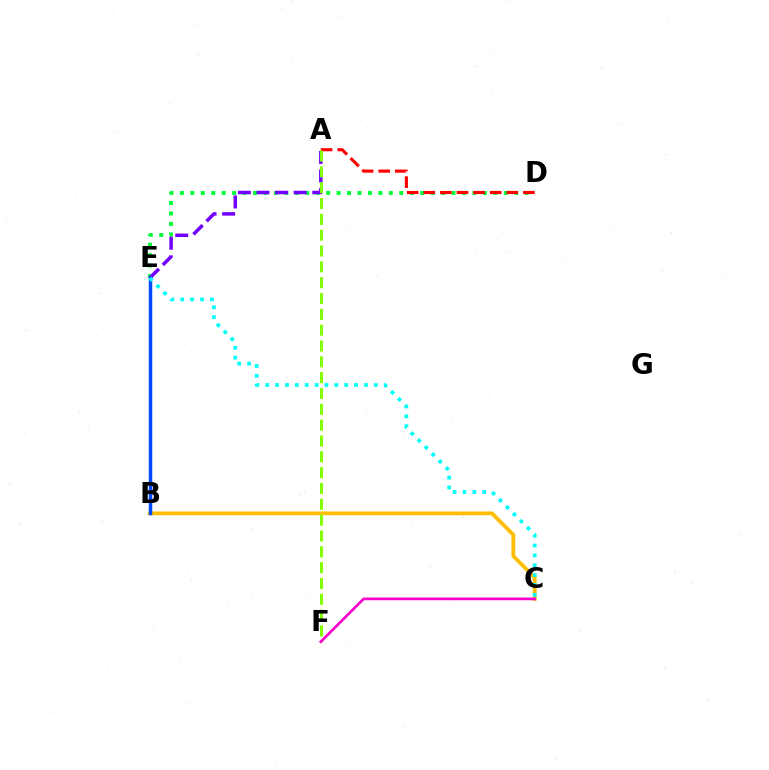{('D', 'E'): [{'color': '#00ff39', 'line_style': 'dotted', 'thickness': 2.84}], ('B', 'C'): [{'color': '#ffbd00', 'line_style': 'solid', 'thickness': 2.72}], ('A', 'D'): [{'color': '#ff0000', 'line_style': 'dashed', 'thickness': 2.26}], ('A', 'E'): [{'color': '#7200ff', 'line_style': 'dashed', 'thickness': 2.53}], ('A', 'F'): [{'color': '#84ff00', 'line_style': 'dashed', 'thickness': 2.15}], ('B', 'E'): [{'color': '#004bff', 'line_style': 'solid', 'thickness': 2.51}], ('C', 'F'): [{'color': '#ff00cf', 'line_style': 'solid', 'thickness': 1.95}], ('C', 'E'): [{'color': '#00fff6', 'line_style': 'dotted', 'thickness': 2.68}]}